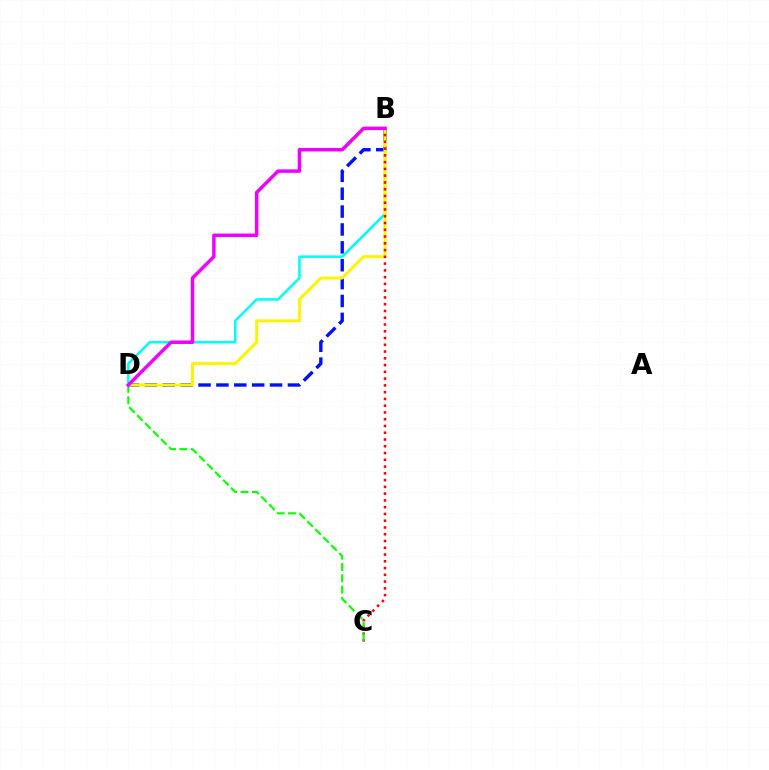{('B', 'D'): [{'color': '#0010ff', 'line_style': 'dashed', 'thickness': 2.43}, {'color': '#00fff6', 'line_style': 'solid', 'thickness': 1.82}, {'color': '#fcf500', 'line_style': 'solid', 'thickness': 2.15}, {'color': '#ee00ff', 'line_style': 'solid', 'thickness': 2.5}], ('B', 'C'): [{'color': '#ff0000', 'line_style': 'dotted', 'thickness': 1.84}], ('C', 'D'): [{'color': '#08ff00', 'line_style': 'dashed', 'thickness': 1.53}]}